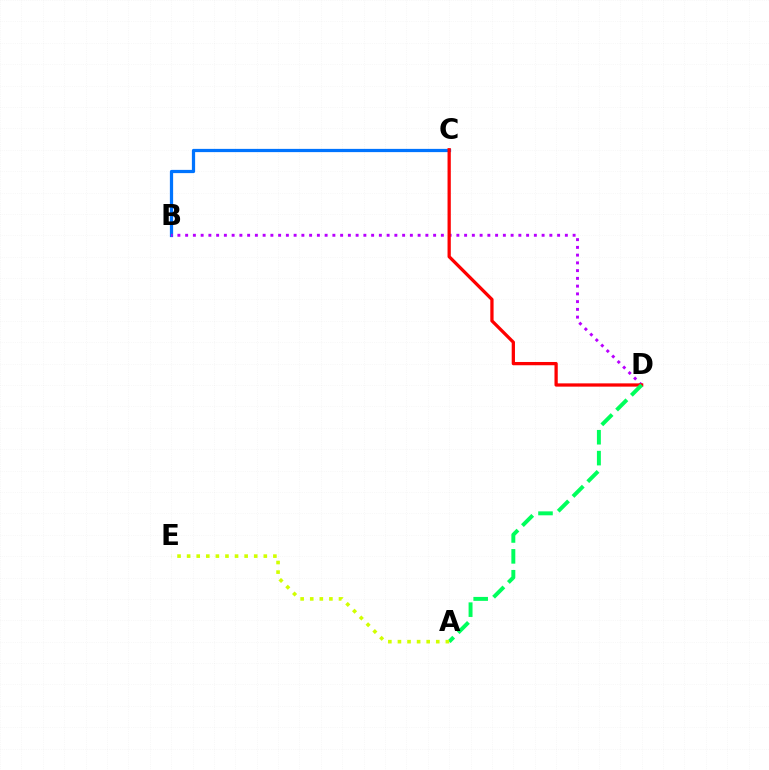{('B', 'C'): [{'color': '#0074ff', 'line_style': 'solid', 'thickness': 2.33}], ('B', 'D'): [{'color': '#b900ff', 'line_style': 'dotted', 'thickness': 2.11}], ('C', 'D'): [{'color': '#ff0000', 'line_style': 'solid', 'thickness': 2.35}], ('A', 'D'): [{'color': '#00ff5c', 'line_style': 'dashed', 'thickness': 2.84}], ('A', 'E'): [{'color': '#d1ff00', 'line_style': 'dotted', 'thickness': 2.6}]}